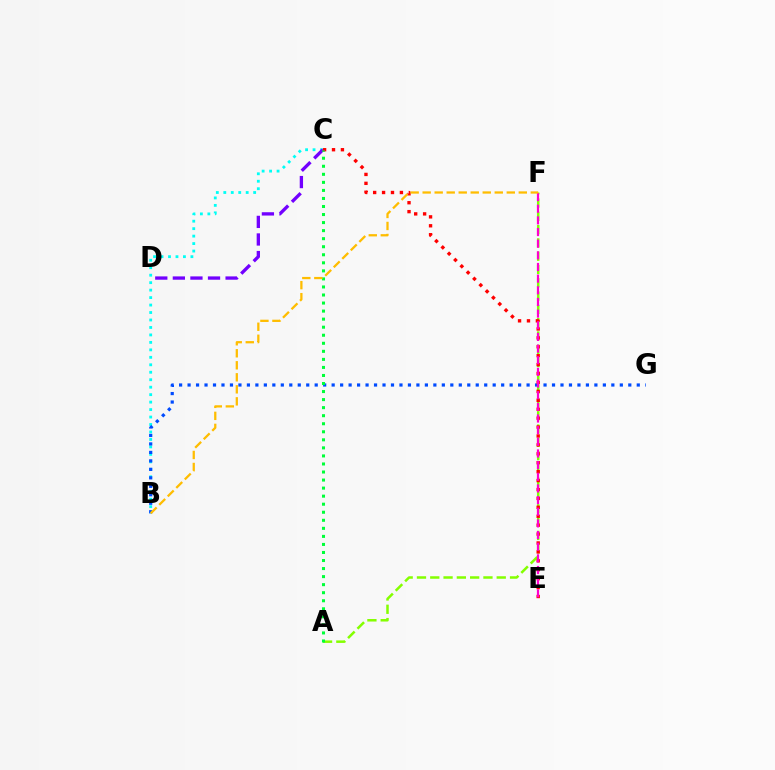{('A', 'F'): [{'color': '#84ff00', 'line_style': 'dashed', 'thickness': 1.81}], ('B', 'C'): [{'color': '#00fff6', 'line_style': 'dotted', 'thickness': 2.03}], ('C', 'D'): [{'color': '#7200ff', 'line_style': 'dashed', 'thickness': 2.39}], ('B', 'G'): [{'color': '#004bff', 'line_style': 'dotted', 'thickness': 2.3}], ('C', 'E'): [{'color': '#ff0000', 'line_style': 'dotted', 'thickness': 2.42}], ('A', 'C'): [{'color': '#00ff39', 'line_style': 'dotted', 'thickness': 2.19}], ('E', 'F'): [{'color': '#ff00cf', 'line_style': 'dashed', 'thickness': 1.58}], ('B', 'F'): [{'color': '#ffbd00', 'line_style': 'dashed', 'thickness': 1.63}]}